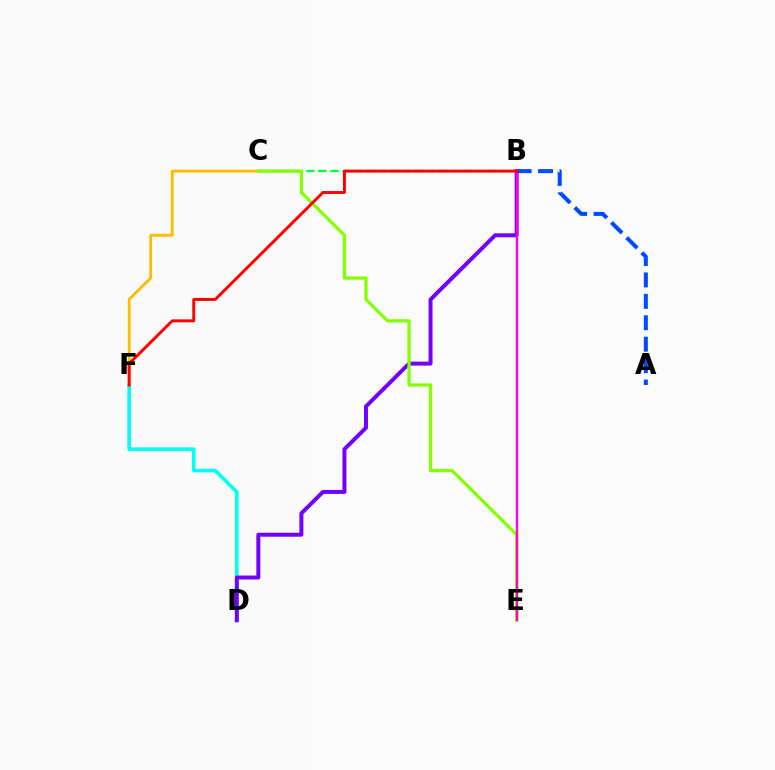{('D', 'F'): [{'color': '#00fff6', 'line_style': 'solid', 'thickness': 2.6}], ('C', 'F'): [{'color': '#ffbd00', 'line_style': 'solid', 'thickness': 2.04}], ('B', 'C'): [{'color': '#00ff39', 'line_style': 'dashed', 'thickness': 1.64}], ('A', 'B'): [{'color': '#004bff', 'line_style': 'dashed', 'thickness': 2.91}], ('B', 'D'): [{'color': '#7200ff', 'line_style': 'solid', 'thickness': 2.85}], ('C', 'E'): [{'color': '#84ff00', 'line_style': 'solid', 'thickness': 2.34}], ('B', 'E'): [{'color': '#ff00cf', 'line_style': 'solid', 'thickness': 1.67}], ('B', 'F'): [{'color': '#ff0000', 'line_style': 'solid', 'thickness': 2.11}]}